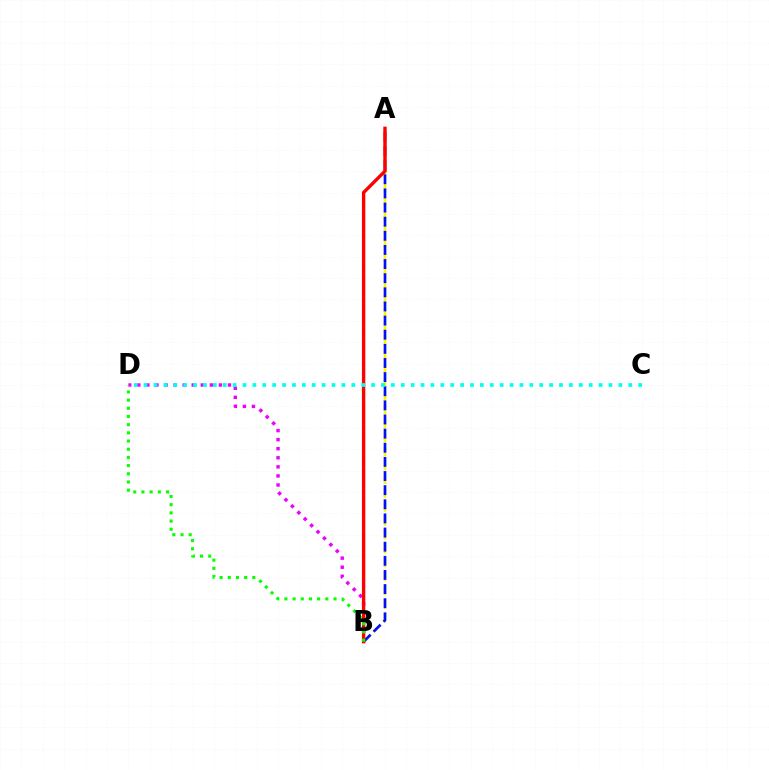{('B', 'D'): [{'color': '#ee00ff', 'line_style': 'dotted', 'thickness': 2.46}, {'color': '#08ff00', 'line_style': 'dotted', 'thickness': 2.22}], ('A', 'B'): [{'color': '#fcf500', 'line_style': 'dashed', 'thickness': 1.88}, {'color': '#0010ff', 'line_style': 'dashed', 'thickness': 1.92}, {'color': '#ff0000', 'line_style': 'solid', 'thickness': 2.42}], ('C', 'D'): [{'color': '#00fff6', 'line_style': 'dotted', 'thickness': 2.69}]}